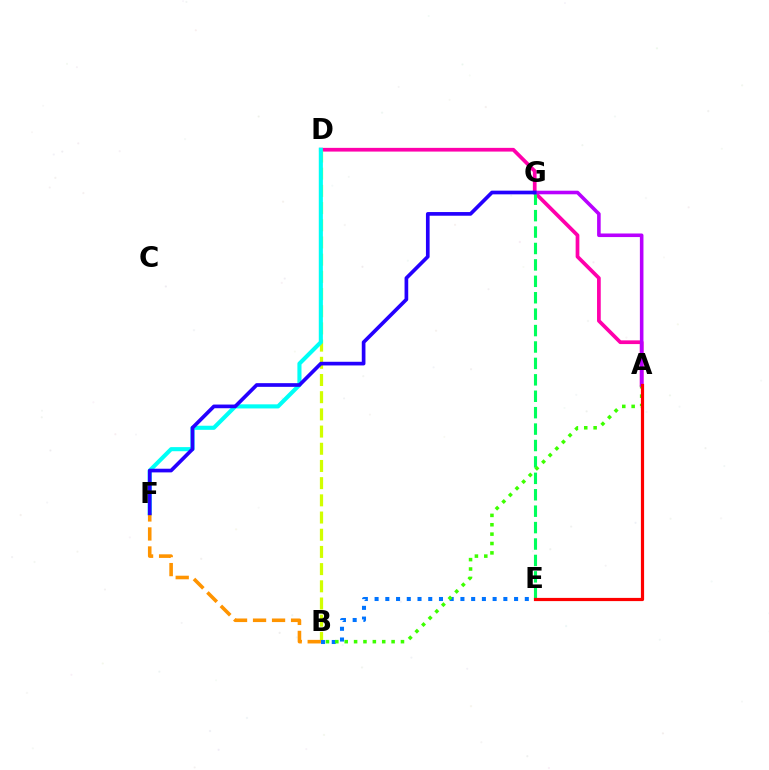{('A', 'D'): [{'color': '#ff00ac', 'line_style': 'solid', 'thickness': 2.68}], ('B', 'D'): [{'color': '#d1ff00', 'line_style': 'dashed', 'thickness': 2.34}], ('B', 'E'): [{'color': '#0074ff', 'line_style': 'dotted', 'thickness': 2.92}], ('D', 'F'): [{'color': '#00fff6', 'line_style': 'solid', 'thickness': 2.95}], ('E', 'G'): [{'color': '#00ff5c', 'line_style': 'dashed', 'thickness': 2.23}], ('A', 'B'): [{'color': '#3dff00', 'line_style': 'dotted', 'thickness': 2.55}], ('B', 'F'): [{'color': '#ff9400', 'line_style': 'dashed', 'thickness': 2.58}], ('A', 'G'): [{'color': '#b900ff', 'line_style': 'solid', 'thickness': 2.58}], ('A', 'E'): [{'color': '#ff0000', 'line_style': 'solid', 'thickness': 2.3}], ('F', 'G'): [{'color': '#2500ff', 'line_style': 'solid', 'thickness': 2.65}]}